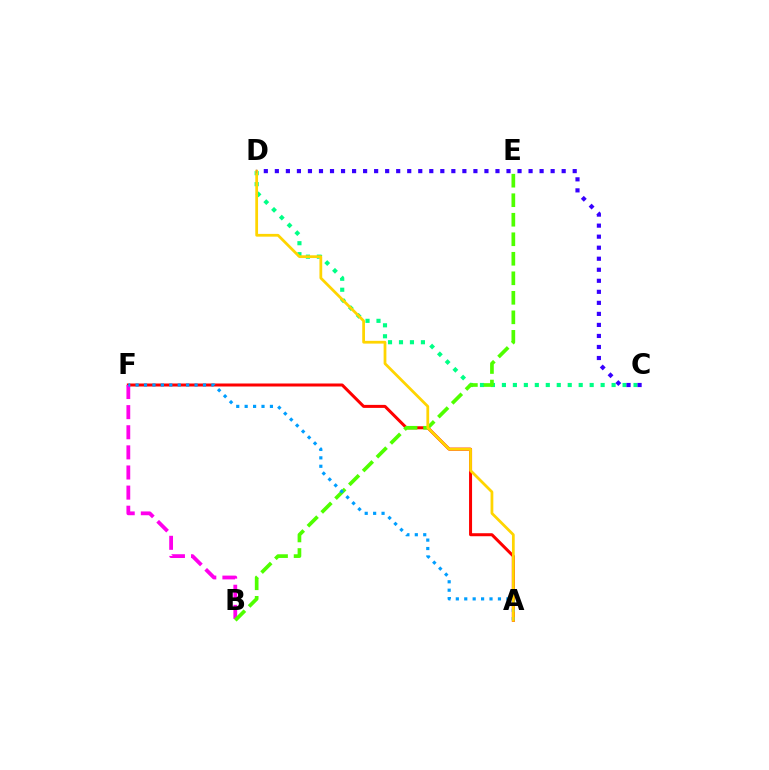{('A', 'F'): [{'color': '#ff0000', 'line_style': 'solid', 'thickness': 2.17}, {'color': '#009eff', 'line_style': 'dotted', 'thickness': 2.29}], ('C', 'D'): [{'color': '#00ff86', 'line_style': 'dotted', 'thickness': 2.98}, {'color': '#3700ff', 'line_style': 'dotted', 'thickness': 3.0}], ('B', 'F'): [{'color': '#ff00ed', 'line_style': 'dashed', 'thickness': 2.73}], ('B', 'E'): [{'color': '#4fff00', 'line_style': 'dashed', 'thickness': 2.65}], ('A', 'D'): [{'color': '#ffd500', 'line_style': 'solid', 'thickness': 1.99}]}